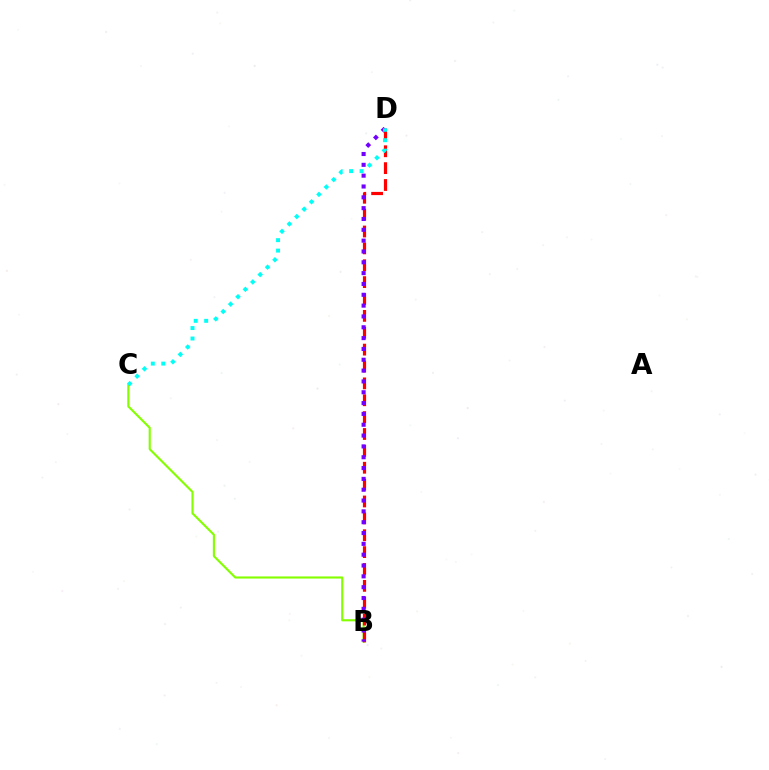{('B', 'C'): [{'color': '#84ff00', 'line_style': 'solid', 'thickness': 1.54}], ('B', 'D'): [{'color': '#ff0000', 'line_style': 'dashed', 'thickness': 2.29}, {'color': '#7200ff', 'line_style': 'dotted', 'thickness': 2.94}], ('C', 'D'): [{'color': '#00fff6', 'line_style': 'dotted', 'thickness': 2.84}]}